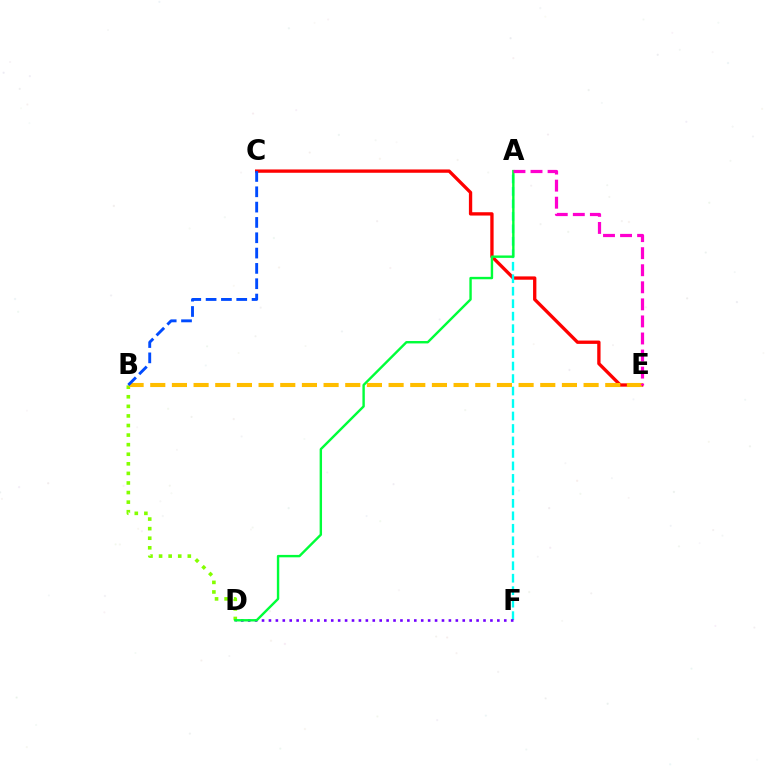{('C', 'E'): [{'color': '#ff0000', 'line_style': 'solid', 'thickness': 2.39}], ('B', 'D'): [{'color': '#84ff00', 'line_style': 'dotted', 'thickness': 2.6}], ('A', 'F'): [{'color': '#00fff6', 'line_style': 'dashed', 'thickness': 1.7}], ('B', 'E'): [{'color': '#ffbd00', 'line_style': 'dashed', 'thickness': 2.94}], ('D', 'F'): [{'color': '#7200ff', 'line_style': 'dotted', 'thickness': 1.88}], ('B', 'C'): [{'color': '#004bff', 'line_style': 'dashed', 'thickness': 2.08}], ('A', 'D'): [{'color': '#00ff39', 'line_style': 'solid', 'thickness': 1.73}], ('A', 'E'): [{'color': '#ff00cf', 'line_style': 'dashed', 'thickness': 2.32}]}